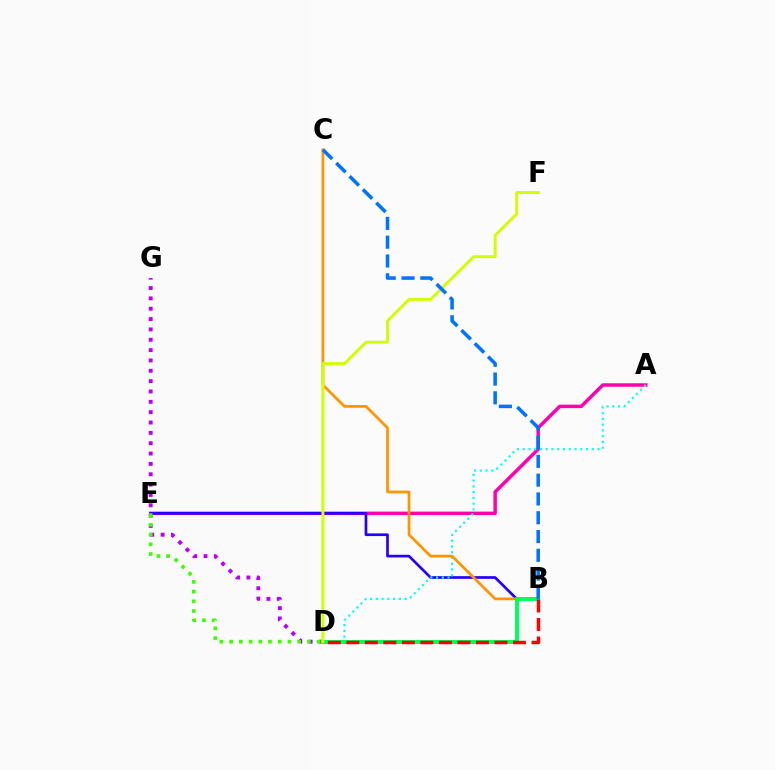{('A', 'E'): [{'color': '#ff00ac', 'line_style': 'solid', 'thickness': 2.49}], ('B', 'E'): [{'color': '#2500ff', 'line_style': 'solid', 'thickness': 1.94}], ('D', 'G'): [{'color': '#b900ff', 'line_style': 'dotted', 'thickness': 2.81}], ('A', 'D'): [{'color': '#00fff6', 'line_style': 'dotted', 'thickness': 1.56}], ('B', 'C'): [{'color': '#ff9400', 'line_style': 'solid', 'thickness': 1.96}, {'color': '#0074ff', 'line_style': 'dashed', 'thickness': 2.55}], ('D', 'E'): [{'color': '#3dff00', 'line_style': 'dotted', 'thickness': 2.64}], ('B', 'D'): [{'color': '#00ff5c', 'line_style': 'solid', 'thickness': 2.88}, {'color': '#ff0000', 'line_style': 'dashed', 'thickness': 2.52}], ('D', 'F'): [{'color': '#d1ff00', 'line_style': 'solid', 'thickness': 2.12}]}